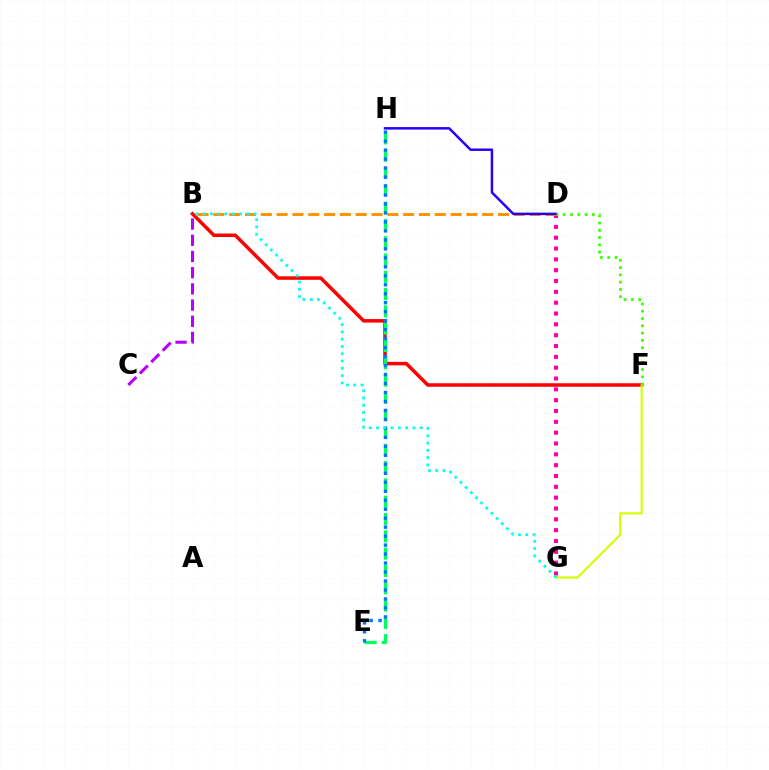{('B', 'F'): [{'color': '#ff0000', 'line_style': 'solid', 'thickness': 2.52}], ('E', 'H'): [{'color': '#00ff5c', 'line_style': 'dashed', 'thickness': 2.35}, {'color': '#0074ff', 'line_style': 'dotted', 'thickness': 2.44}], ('D', 'G'): [{'color': '#ff00ac', 'line_style': 'dotted', 'thickness': 2.94}], ('B', 'D'): [{'color': '#ff9400', 'line_style': 'dashed', 'thickness': 2.15}], ('B', 'C'): [{'color': '#b900ff', 'line_style': 'dashed', 'thickness': 2.2}], ('D', 'H'): [{'color': '#2500ff', 'line_style': 'solid', 'thickness': 1.79}], ('F', 'G'): [{'color': '#d1ff00', 'line_style': 'solid', 'thickness': 1.53}], ('B', 'G'): [{'color': '#00fff6', 'line_style': 'dotted', 'thickness': 1.98}], ('D', 'F'): [{'color': '#3dff00', 'line_style': 'dotted', 'thickness': 1.98}]}